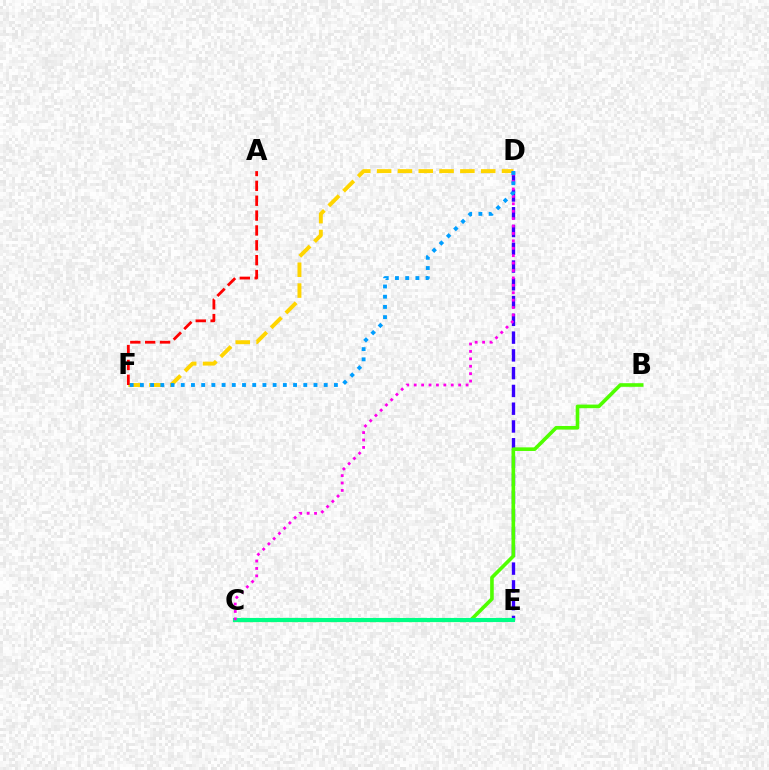{('D', 'F'): [{'color': '#ffd500', 'line_style': 'dashed', 'thickness': 2.83}, {'color': '#009eff', 'line_style': 'dotted', 'thickness': 2.77}], ('D', 'E'): [{'color': '#3700ff', 'line_style': 'dashed', 'thickness': 2.41}], ('B', 'C'): [{'color': '#4fff00', 'line_style': 'solid', 'thickness': 2.6}], ('C', 'E'): [{'color': '#00ff86', 'line_style': 'solid', 'thickness': 2.95}], ('A', 'F'): [{'color': '#ff0000', 'line_style': 'dashed', 'thickness': 2.02}], ('C', 'D'): [{'color': '#ff00ed', 'line_style': 'dotted', 'thickness': 2.01}]}